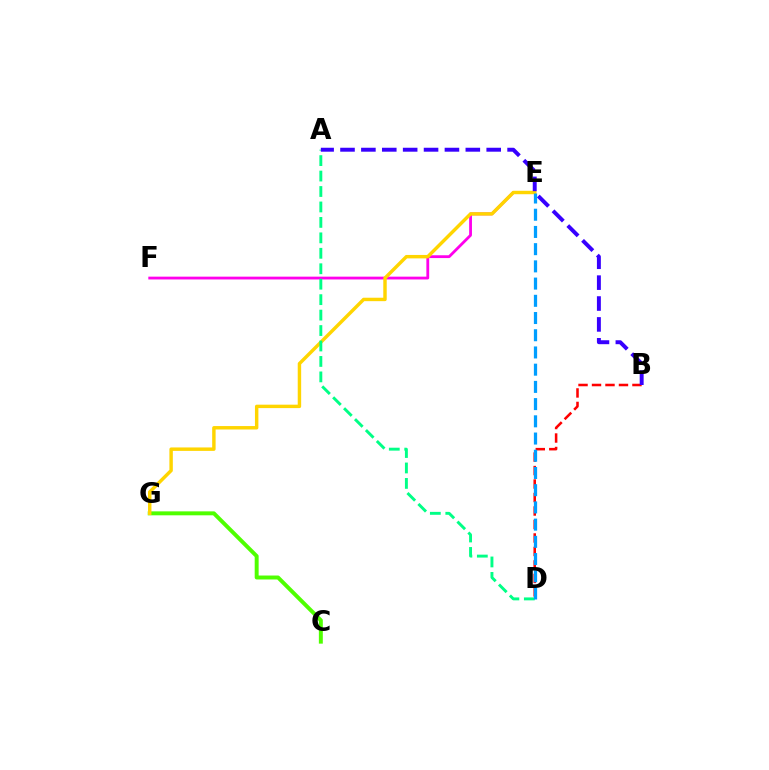{('B', 'D'): [{'color': '#ff0000', 'line_style': 'dashed', 'thickness': 1.83}], ('C', 'G'): [{'color': '#4fff00', 'line_style': 'solid', 'thickness': 2.84}], ('E', 'F'): [{'color': '#ff00ed', 'line_style': 'solid', 'thickness': 2.02}], ('E', 'G'): [{'color': '#ffd500', 'line_style': 'solid', 'thickness': 2.47}], ('A', 'D'): [{'color': '#00ff86', 'line_style': 'dashed', 'thickness': 2.1}], ('A', 'B'): [{'color': '#3700ff', 'line_style': 'dashed', 'thickness': 2.84}], ('D', 'E'): [{'color': '#009eff', 'line_style': 'dashed', 'thickness': 2.34}]}